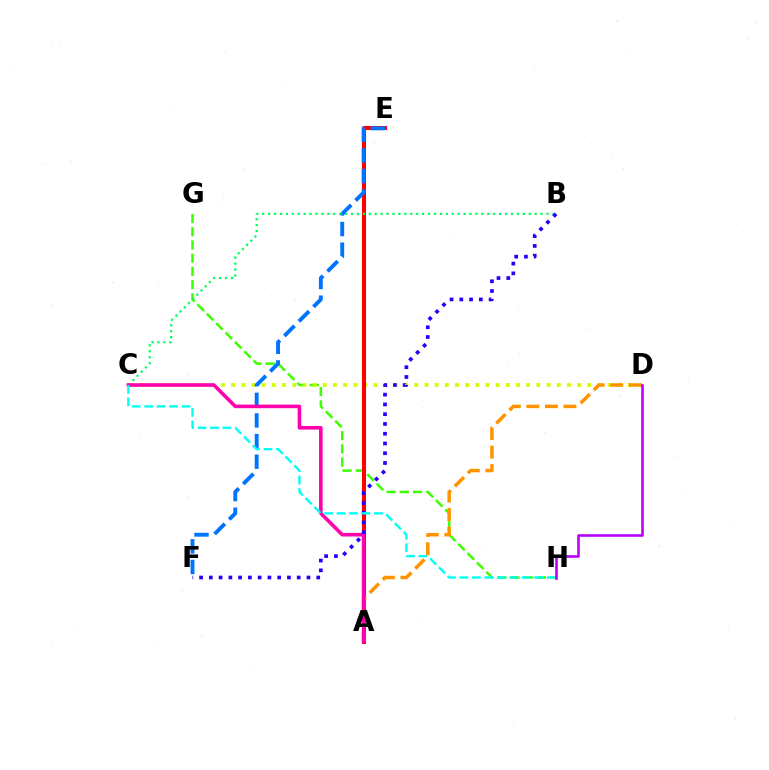{('G', 'H'): [{'color': '#3dff00', 'line_style': 'dashed', 'thickness': 1.8}], ('C', 'D'): [{'color': '#d1ff00', 'line_style': 'dotted', 'thickness': 2.76}], ('A', 'E'): [{'color': '#ff0000', 'line_style': 'solid', 'thickness': 2.93}], ('E', 'F'): [{'color': '#0074ff', 'line_style': 'dashed', 'thickness': 2.8}], ('A', 'D'): [{'color': '#ff9400', 'line_style': 'dashed', 'thickness': 2.52}], ('B', 'C'): [{'color': '#00ff5c', 'line_style': 'dotted', 'thickness': 1.61}], ('A', 'C'): [{'color': '#ff00ac', 'line_style': 'solid', 'thickness': 2.58}], ('B', 'F'): [{'color': '#2500ff', 'line_style': 'dotted', 'thickness': 2.65}], ('C', 'H'): [{'color': '#00fff6', 'line_style': 'dashed', 'thickness': 1.69}], ('D', 'H'): [{'color': '#b900ff', 'line_style': 'solid', 'thickness': 1.86}]}